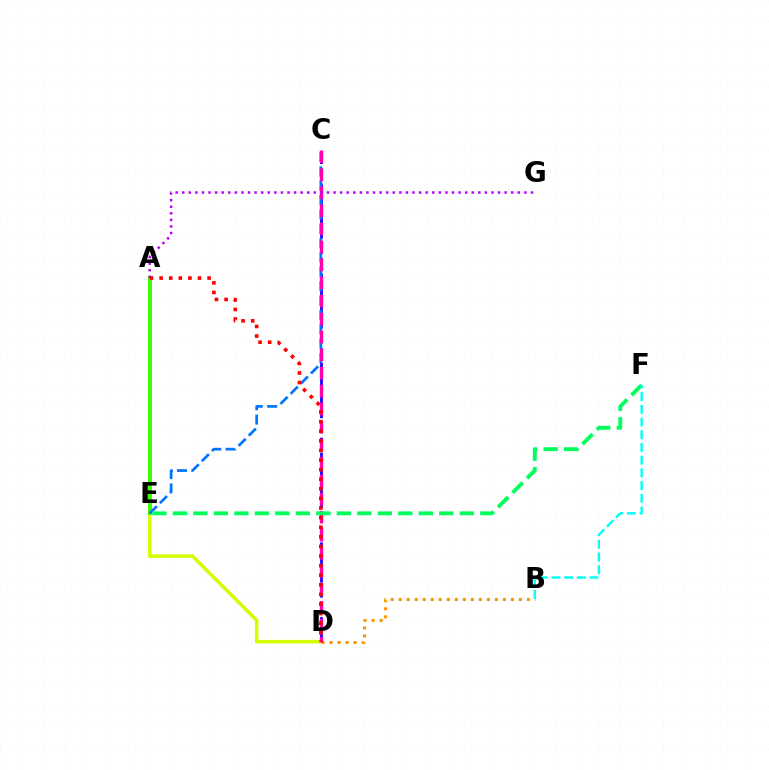{('C', 'D'): [{'color': '#2500ff', 'line_style': 'dashed', 'thickness': 2.03}, {'color': '#ff00ac', 'line_style': 'dashed', 'thickness': 2.45}], ('D', 'E'): [{'color': '#d1ff00', 'line_style': 'solid', 'thickness': 2.54}], ('A', 'E'): [{'color': '#3dff00', 'line_style': 'solid', 'thickness': 2.85}], ('B', 'D'): [{'color': '#ff9400', 'line_style': 'dotted', 'thickness': 2.18}], ('C', 'E'): [{'color': '#0074ff', 'line_style': 'dashed', 'thickness': 1.95}], ('A', 'G'): [{'color': '#b900ff', 'line_style': 'dotted', 'thickness': 1.79}], ('E', 'F'): [{'color': '#00ff5c', 'line_style': 'dashed', 'thickness': 2.78}], ('B', 'F'): [{'color': '#00fff6', 'line_style': 'dashed', 'thickness': 1.73}], ('A', 'D'): [{'color': '#ff0000', 'line_style': 'dotted', 'thickness': 2.61}]}